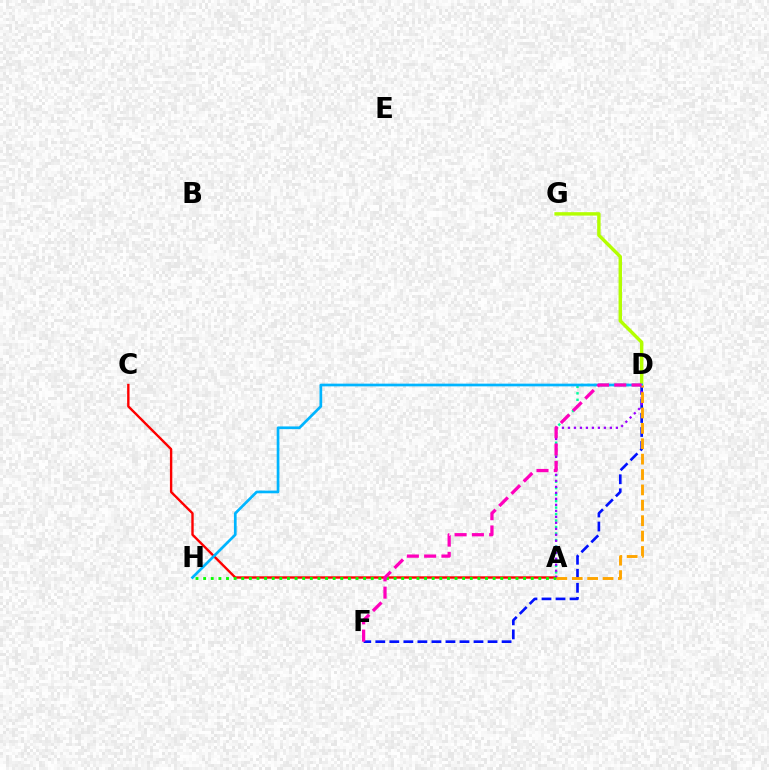{('D', 'G'): [{'color': '#b3ff00', 'line_style': 'solid', 'thickness': 2.46}], ('A', 'C'): [{'color': '#ff0000', 'line_style': 'solid', 'thickness': 1.72}], ('A', 'H'): [{'color': '#08ff00', 'line_style': 'dotted', 'thickness': 2.07}], ('D', 'F'): [{'color': '#0010ff', 'line_style': 'dashed', 'thickness': 1.91}, {'color': '#ff00bd', 'line_style': 'dashed', 'thickness': 2.35}], ('A', 'D'): [{'color': '#00ff9d', 'line_style': 'dotted', 'thickness': 1.76}, {'color': '#9b00ff', 'line_style': 'dotted', 'thickness': 1.63}, {'color': '#ffa500', 'line_style': 'dashed', 'thickness': 2.09}], ('D', 'H'): [{'color': '#00b5ff', 'line_style': 'solid', 'thickness': 1.95}]}